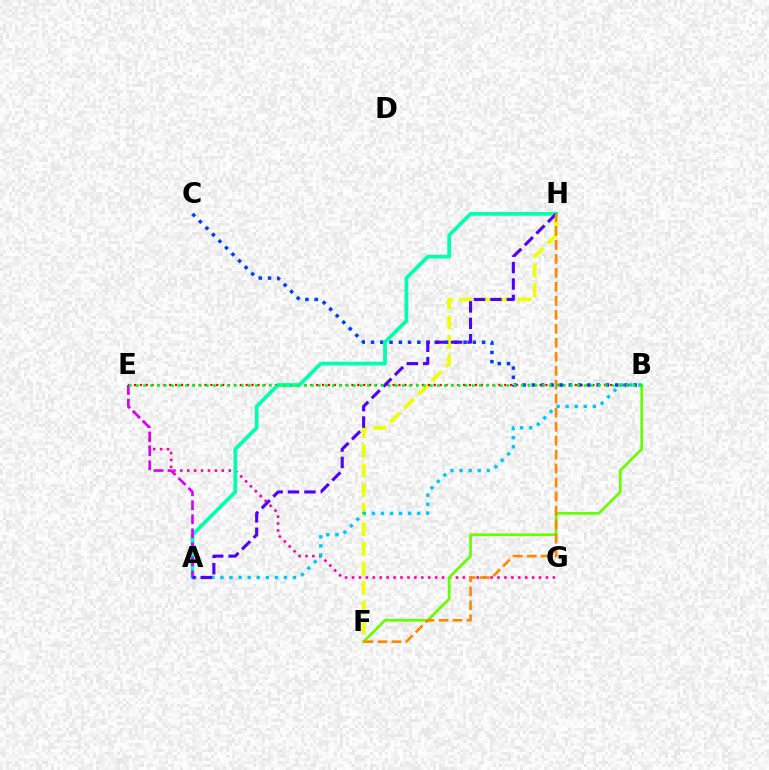{('F', 'H'): [{'color': '#eeff00', 'line_style': 'dashed', 'thickness': 2.66}, {'color': '#ff8800', 'line_style': 'dashed', 'thickness': 1.9}], ('B', 'E'): [{'color': '#ff0000', 'line_style': 'dotted', 'thickness': 1.6}, {'color': '#00ff27', 'line_style': 'dotted', 'thickness': 1.9}], ('E', 'G'): [{'color': '#ff00a0', 'line_style': 'dotted', 'thickness': 1.88}], ('B', 'C'): [{'color': '#003fff', 'line_style': 'dotted', 'thickness': 2.52}], ('A', 'H'): [{'color': '#00ffaf', 'line_style': 'solid', 'thickness': 2.69}, {'color': '#4f00ff', 'line_style': 'dashed', 'thickness': 2.23}], ('A', 'E'): [{'color': '#d600ff', 'line_style': 'dashed', 'thickness': 1.91}], ('B', 'F'): [{'color': '#66ff00', 'line_style': 'solid', 'thickness': 1.93}], ('A', 'B'): [{'color': '#00c7ff', 'line_style': 'dotted', 'thickness': 2.47}]}